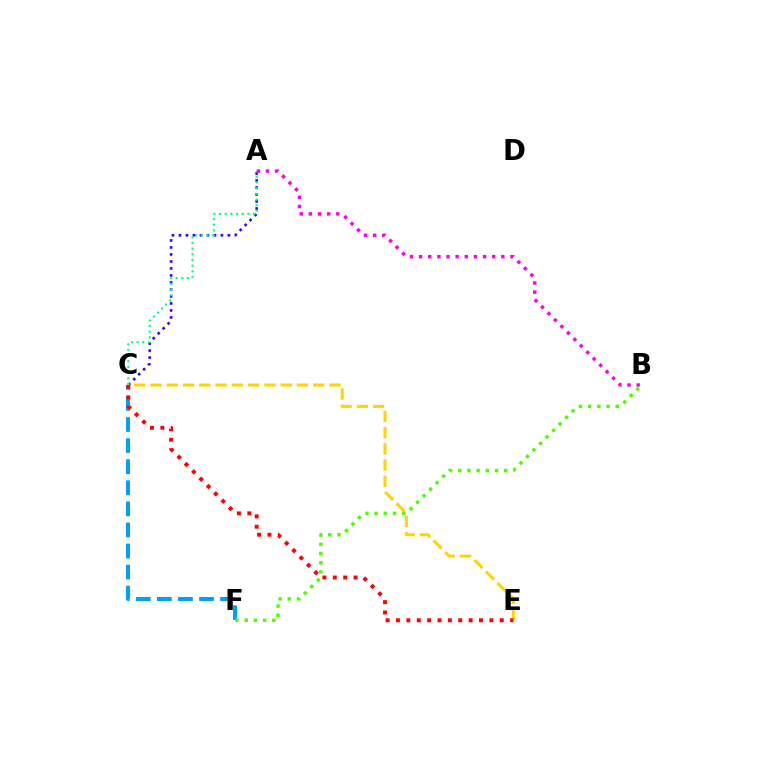{('A', 'C'): [{'color': '#3700ff', 'line_style': 'dotted', 'thickness': 1.9}, {'color': '#00ff86', 'line_style': 'dotted', 'thickness': 1.54}], ('C', 'F'): [{'color': '#009eff', 'line_style': 'dashed', 'thickness': 2.86}], ('A', 'B'): [{'color': '#ff00ed', 'line_style': 'dotted', 'thickness': 2.48}], ('C', 'E'): [{'color': '#ffd500', 'line_style': 'dashed', 'thickness': 2.21}, {'color': '#ff0000', 'line_style': 'dotted', 'thickness': 2.82}], ('B', 'F'): [{'color': '#4fff00', 'line_style': 'dotted', 'thickness': 2.5}]}